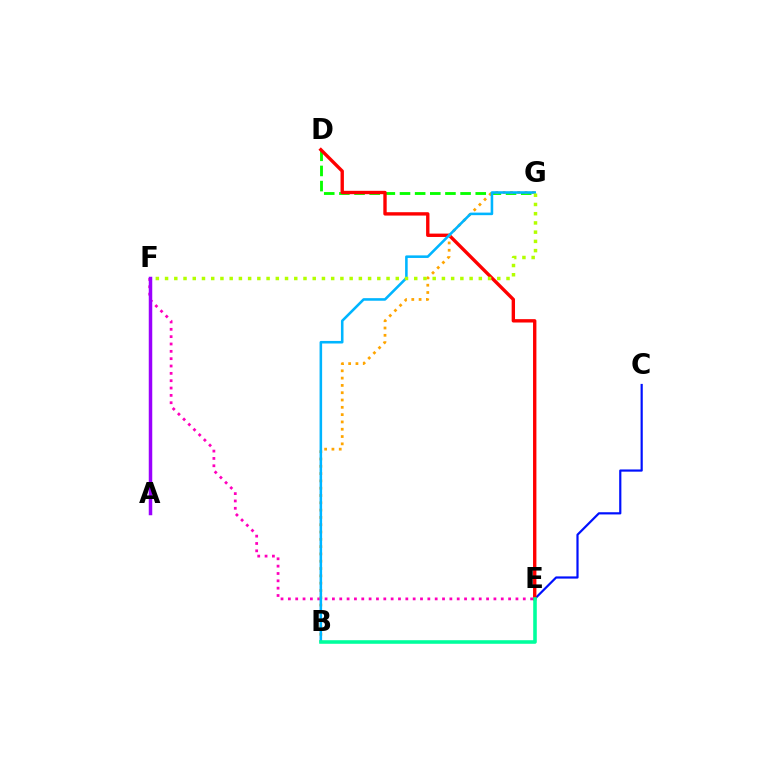{('D', 'G'): [{'color': '#08ff00', 'line_style': 'dashed', 'thickness': 2.06}], ('C', 'E'): [{'color': '#0010ff', 'line_style': 'solid', 'thickness': 1.58}], ('E', 'F'): [{'color': '#ff00bd', 'line_style': 'dotted', 'thickness': 1.99}], ('D', 'E'): [{'color': '#ff0000', 'line_style': 'solid', 'thickness': 2.42}], ('B', 'G'): [{'color': '#ffa500', 'line_style': 'dotted', 'thickness': 1.98}, {'color': '#00b5ff', 'line_style': 'solid', 'thickness': 1.85}], ('B', 'E'): [{'color': '#00ff9d', 'line_style': 'solid', 'thickness': 2.57}], ('A', 'F'): [{'color': '#9b00ff', 'line_style': 'solid', 'thickness': 2.51}], ('F', 'G'): [{'color': '#b3ff00', 'line_style': 'dotted', 'thickness': 2.51}]}